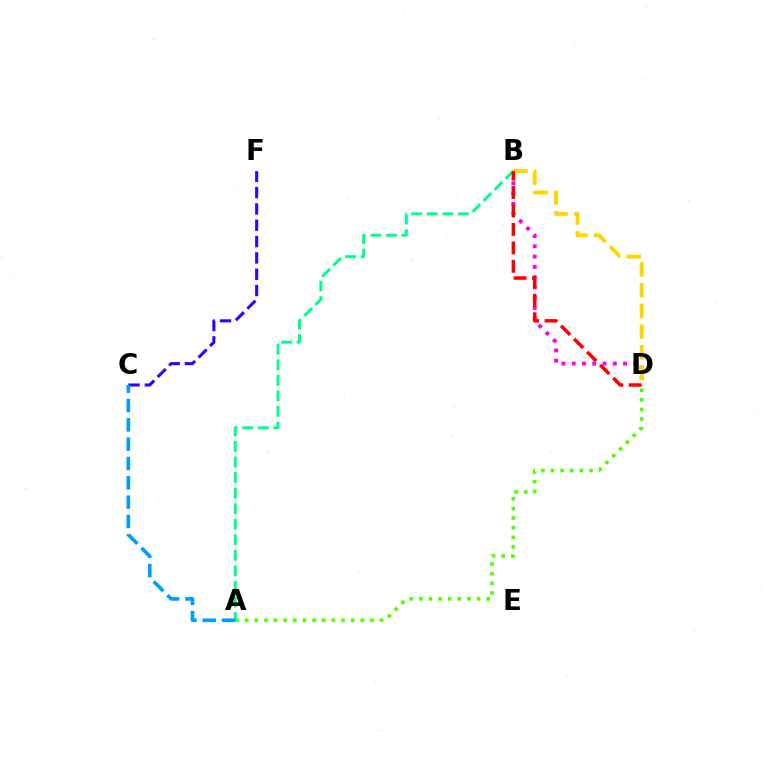{('A', 'D'): [{'color': '#4fff00', 'line_style': 'dotted', 'thickness': 2.62}], ('C', 'F'): [{'color': '#3700ff', 'line_style': 'dashed', 'thickness': 2.22}], ('B', 'D'): [{'color': '#ff00ed', 'line_style': 'dotted', 'thickness': 2.79}, {'color': '#ffd500', 'line_style': 'dashed', 'thickness': 2.81}, {'color': '#ff0000', 'line_style': 'dashed', 'thickness': 2.51}], ('A', 'B'): [{'color': '#00ff86', 'line_style': 'dashed', 'thickness': 2.11}], ('A', 'C'): [{'color': '#009eff', 'line_style': 'dashed', 'thickness': 2.63}]}